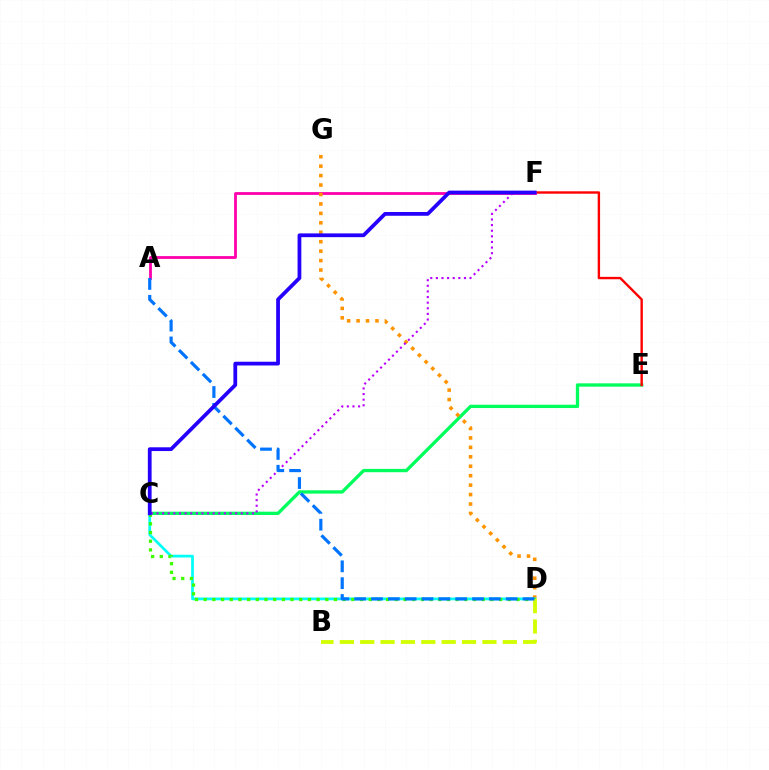{('C', 'E'): [{'color': '#00ff5c', 'line_style': 'solid', 'thickness': 2.38}], ('E', 'F'): [{'color': '#ff0000', 'line_style': 'solid', 'thickness': 1.72}], ('A', 'F'): [{'color': '#ff00ac', 'line_style': 'solid', 'thickness': 2.01}], ('D', 'G'): [{'color': '#ff9400', 'line_style': 'dotted', 'thickness': 2.57}], ('C', 'D'): [{'color': '#00fff6', 'line_style': 'solid', 'thickness': 1.97}, {'color': '#3dff00', 'line_style': 'dotted', 'thickness': 2.36}], ('C', 'F'): [{'color': '#b900ff', 'line_style': 'dotted', 'thickness': 1.53}, {'color': '#2500ff', 'line_style': 'solid', 'thickness': 2.71}], ('B', 'D'): [{'color': '#d1ff00', 'line_style': 'dashed', 'thickness': 2.77}], ('A', 'D'): [{'color': '#0074ff', 'line_style': 'dashed', 'thickness': 2.29}]}